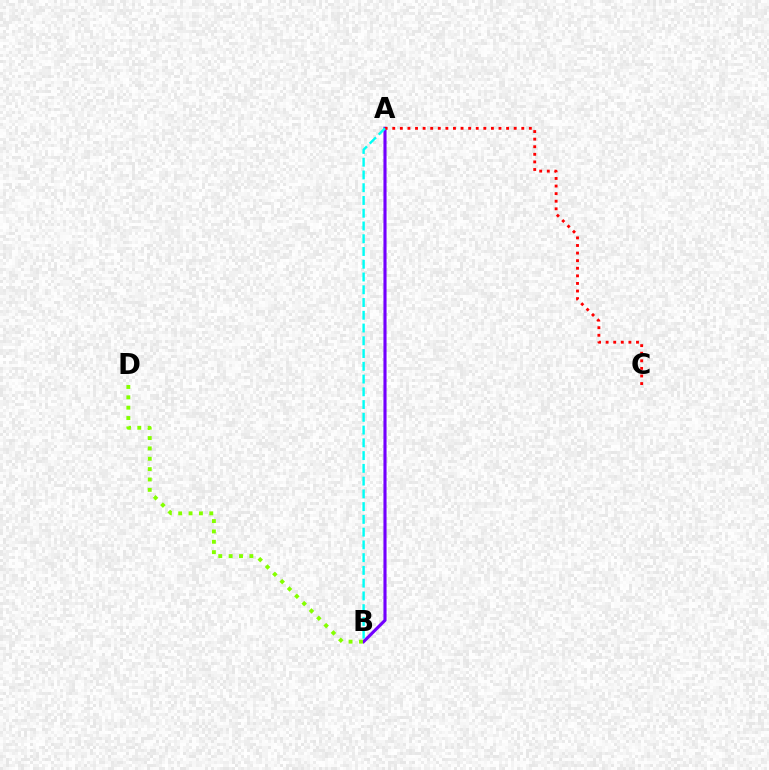{('A', 'B'): [{'color': '#7200ff', 'line_style': 'solid', 'thickness': 2.24}, {'color': '#00fff6', 'line_style': 'dashed', 'thickness': 1.73}], ('A', 'C'): [{'color': '#ff0000', 'line_style': 'dotted', 'thickness': 2.06}], ('B', 'D'): [{'color': '#84ff00', 'line_style': 'dotted', 'thickness': 2.81}]}